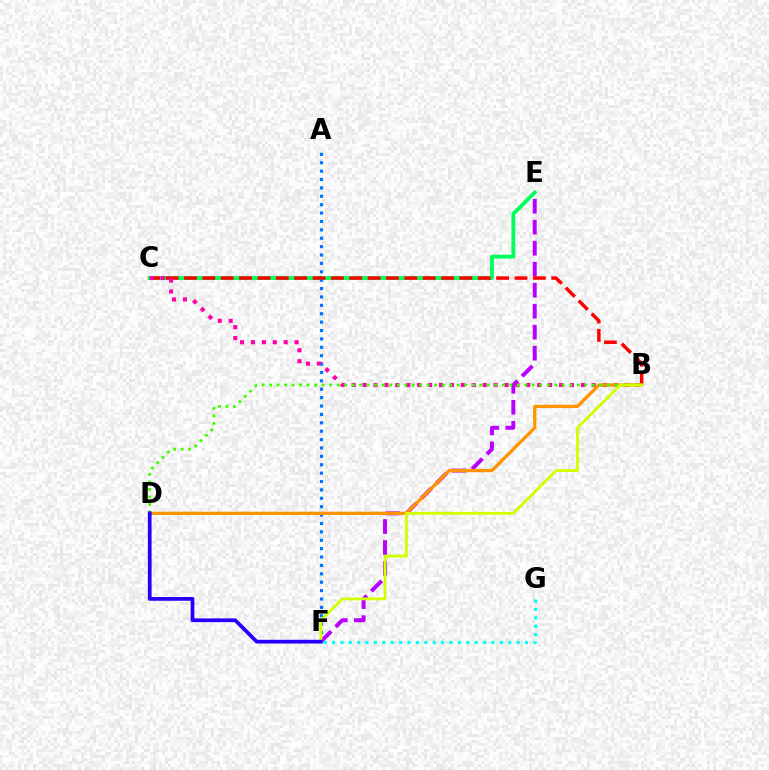{('C', 'E'): [{'color': '#00ff5c', 'line_style': 'solid', 'thickness': 2.75}], ('A', 'F'): [{'color': '#0074ff', 'line_style': 'dotted', 'thickness': 2.28}], ('E', 'F'): [{'color': '#b900ff', 'line_style': 'dashed', 'thickness': 2.85}], ('B', 'C'): [{'color': '#ff0000', 'line_style': 'dashed', 'thickness': 2.49}, {'color': '#ff00ac', 'line_style': 'dotted', 'thickness': 2.97}], ('B', 'D'): [{'color': '#ff9400', 'line_style': 'solid', 'thickness': 2.35}, {'color': '#3dff00', 'line_style': 'dotted', 'thickness': 2.04}], ('F', 'G'): [{'color': '#00fff6', 'line_style': 'dotted', 'thickness': 2.28}], ('B', 'F'): [{'color': '#d1ff00', 'line_style': 'solid', 'thickness': 2.04}], ('D', 'F'): [{'color': '#2500ff', 'line_style': 'solid', 'thickness': 2.69}]}